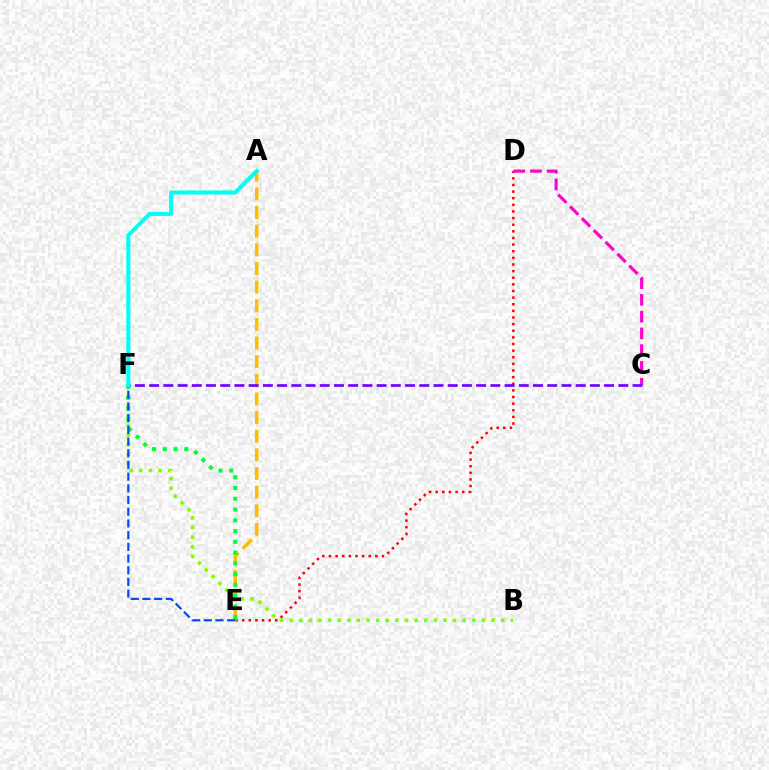{('D', 'E'): [{'color': '#ff0000', 'line_style': 'dotted', 'thickness': 1.8}], ('B', 'F'): [{'color': '#84ff00', 'line_style': 'dotted', 'thickness': 2.61}], ('A', 'E'): [{'color': '#ffbd00', 'line_style': 'dashed', 'thickness': 2.53}], ('C', 'D'): [{'color': '#ff00cf', 'line_style': 'dashed', 'thickness': 2.28}], ('E', 'F'): [{'color': '#00ff39', 'line_style': 'dotted', 'thickness': 2.92}, {'color': '#004bff', 'line_style': 'dashed', 'thickness': 1.59}], ('C', 'F'): [{'color': '#7200ff', 'line_style': 'dashed', 'thickness': 1.93}], ('A', 'F'): [{'color': '#00fff6', 'line_style': 'solid', 'thickness': 2.93}]}